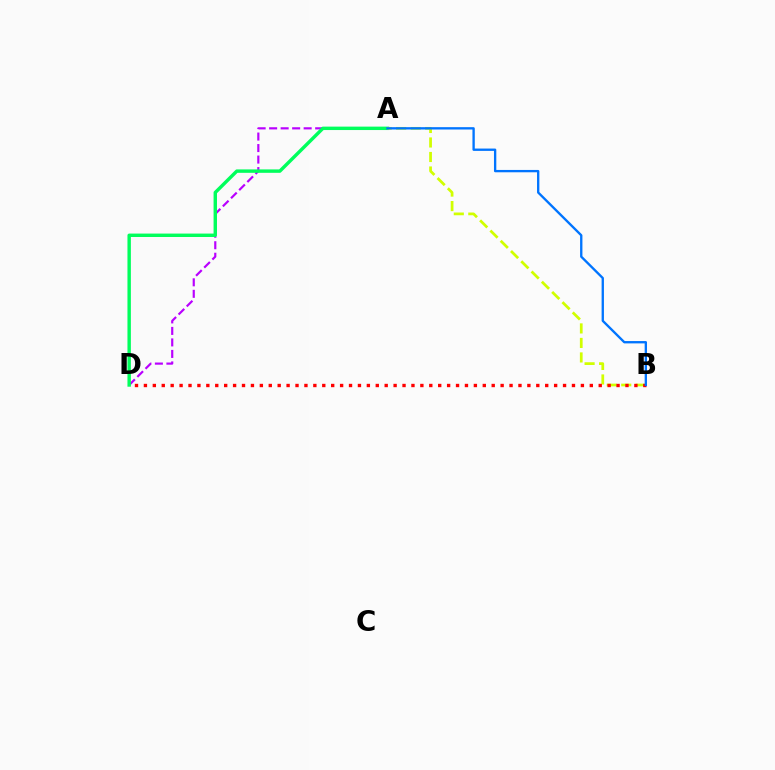{('A', 'D'): [{'color': '#b900ff', 'line_style': 'dashed', 'thickness': 1.56}, {'color': '#00ff5c', 'line_style': 'solid', 'thickness': 2.46}], ('A', 'B'): [{'color': '#d1ff00', 'line_style': 'dashed', 'thickness': 1.97}, {'color': '#0074ff', 'line_style': 'solid', 'thickness': 1.68}], ('B', 'D'): [{'color': '#ff0000', 'line_style': 'dotted', 'thickness': 2.42}]}